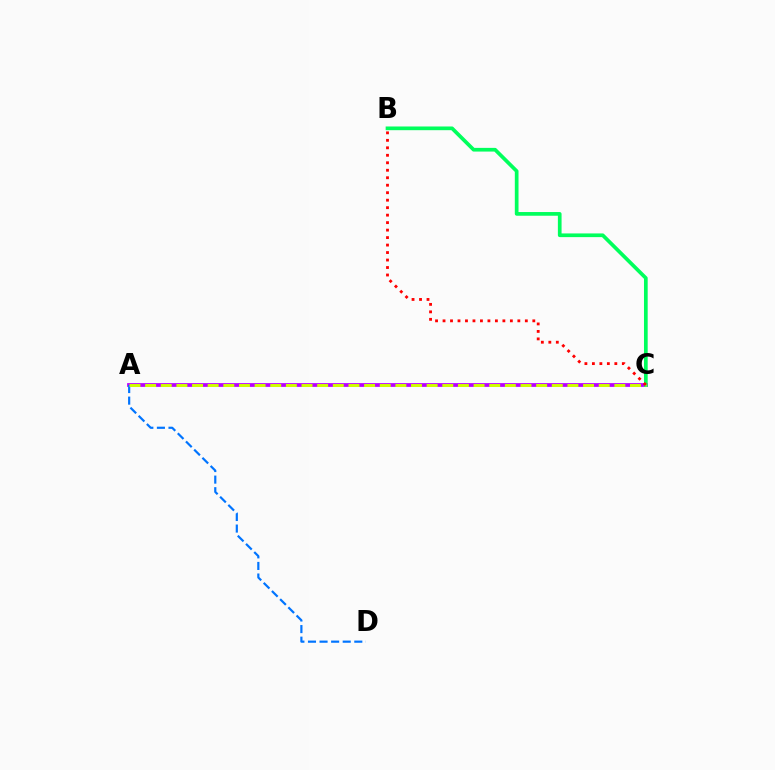{('A', 'C'): [{'color': '#b900ff', 'line_style': 'solid', 'thickness': 2.71}, {'color': '#d1ff00', 'line_style': 'dashed', 'thickness': 2.12}], ('A', 'D'): [{'color': '#0074ff', 'line_style': 'dashed', 'thickness': 1.57}], ('B', 'C'): [{'color': '#00ff5c', 'line_style': 'solid', 'thickness': 2.66}, {'color': '#ff0000', 'line_style': 'dotted', 'thickness': 2.03}]}